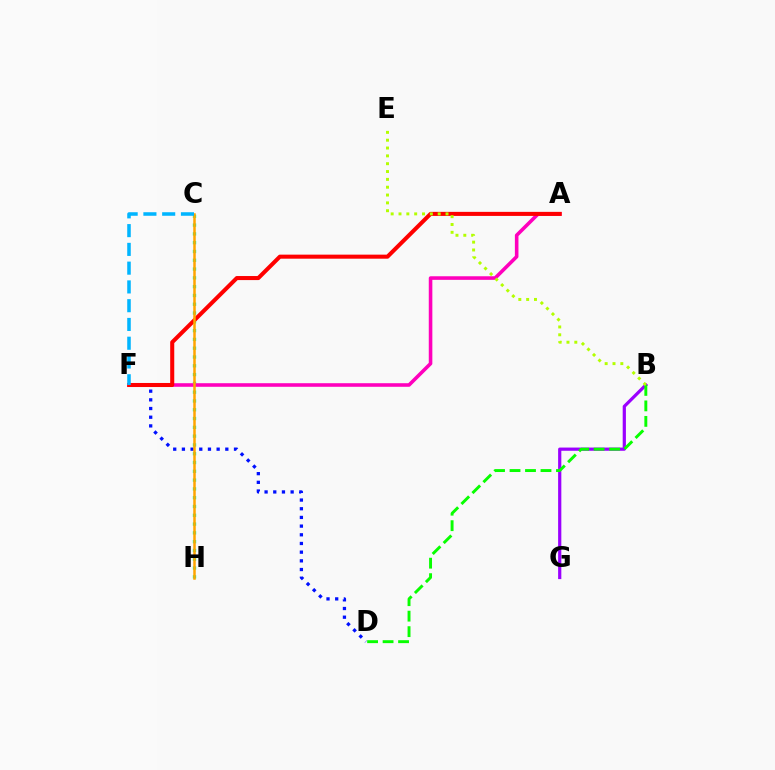{('C', 'H'): [{'color': '#00ff9d', 'line_style': 'dotted', 'thickness': 2.39}, {'color': '#ffa500', 'line_style': 'solid', 'thickness': 1.8}], ('A', 'F'): [{'color': '#ff00bd', 'line_style': 'solid', 'thickness': 2.58}, {'color': '#ff0000', 'line_style': 'solid', 'thickness': 2.92}], ('D', 'F'): [{'color': '#0010ff', 'line_style': 'dotted', 'thickness': 2.36}], ('C', 'F'): [{'color': '#00b5ff', 'line_style': 'dashed', 'thickness': 2.55}], ('B', 'G'): [{'color': '#9b00ff', 'line_style': 'solid', 'thickness': 2.31}], ('B', 'D'): [{'color': '#08ff00', 'line_style': 'dashed', 'thickness': 2.1}], ('B', 'E'): [{'color': '#b3ff00', 'line_style': 'dotted', 'thickness': 2.13}]}